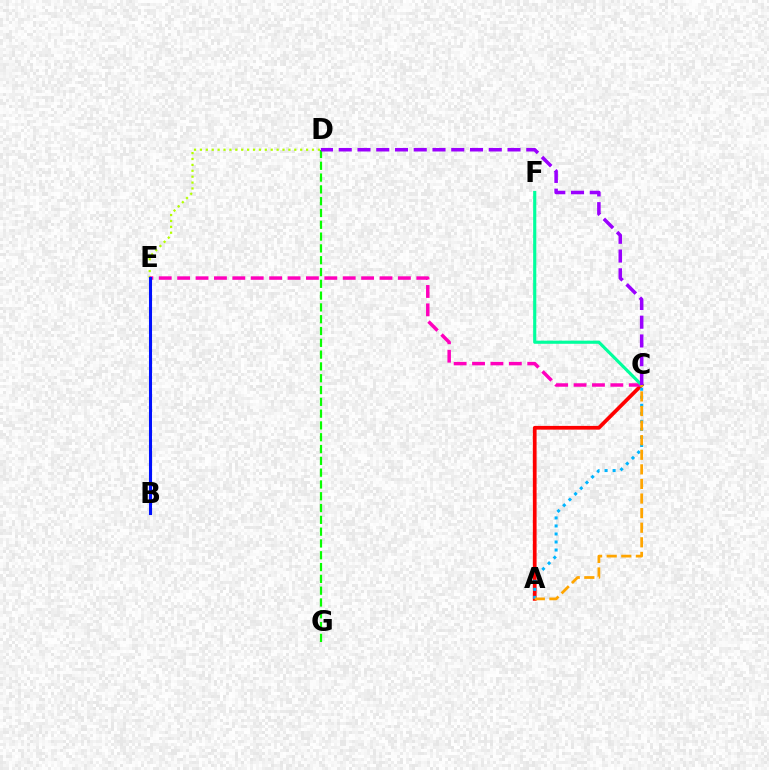{('D', 'E'): [{'color': '#b3ff00', 'line_style': 'dotted', 'thickness': 1.6}], ('A', 'C'): [{'color': '#ff0000', 'line_style': 'solid', 'thickness': 2.69}, {'color': '#00b5ff', 'line_style': 'dotted', 'thickness': 2.18}, {'color': '#ffa500', 'line_style': 'dashed', 'thickness': 1.98}], ('C', 'E'): [{'color': '#ff00bd', 'line_style': 'dashed', 'thickness': 2.5}], ('D', 'G'): [{'color': '#08ff00', 'line_style': 'dashed', 'thickness': 1.6}], ('C', 'F'): [{'color': '#00ff9d', 'line_style': 'solid', 'thickness': 2.26}], ('B', 'E'): [{'color': '#0010ff', 'line_style': 'solid', 'thickness': 2.2}], ('C', 'D'): [{'color': '#9b00ff', 'line_style': 'dashed', 'thickness': 2.55}]}